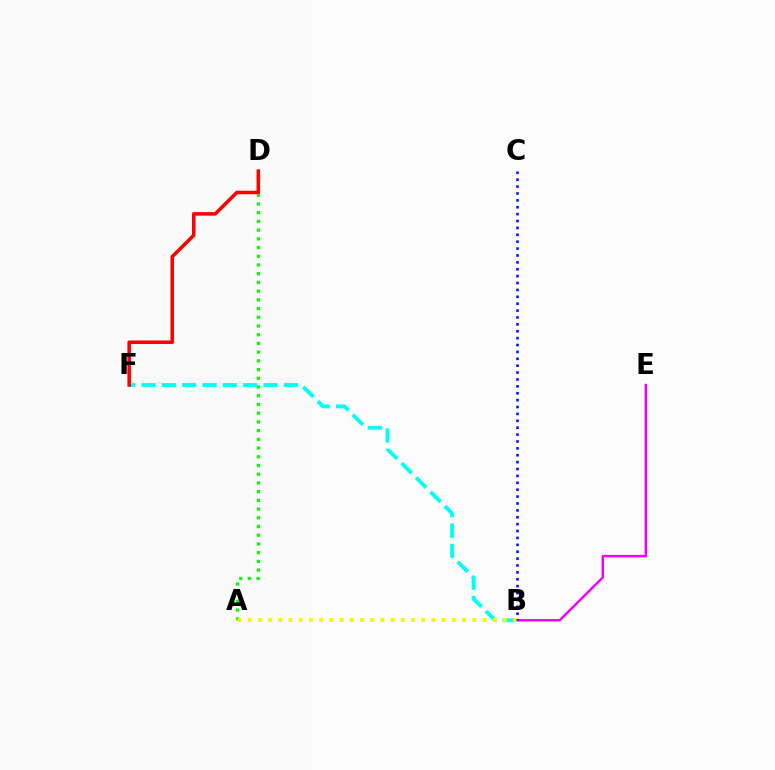{('A', 'D'): [{'color': '#08ff00', 'line_style': 'dotted', 'thickness': 2.37}], ('B', 'F'): [{'color': '#00fff6', 'line_style': 'dashed', 'thickness': 2.76}], ('B', 'E'): [{'color': '#ee00ff', 'line_style': 'solid', 'thickness': 1.75}], ('D', 'F'): [{'color': '#ff0000', 'line_style': 'solid', 'thickness': 2.55}], ('A', 'B'): [{'color': '#fcf500', 'line_style': 'dotted', 'thickness': 2.77}], ('B', 'C'): [{'color': '#0010ff', 'line_style': 'dotted', 'thickness': 1.87}]}